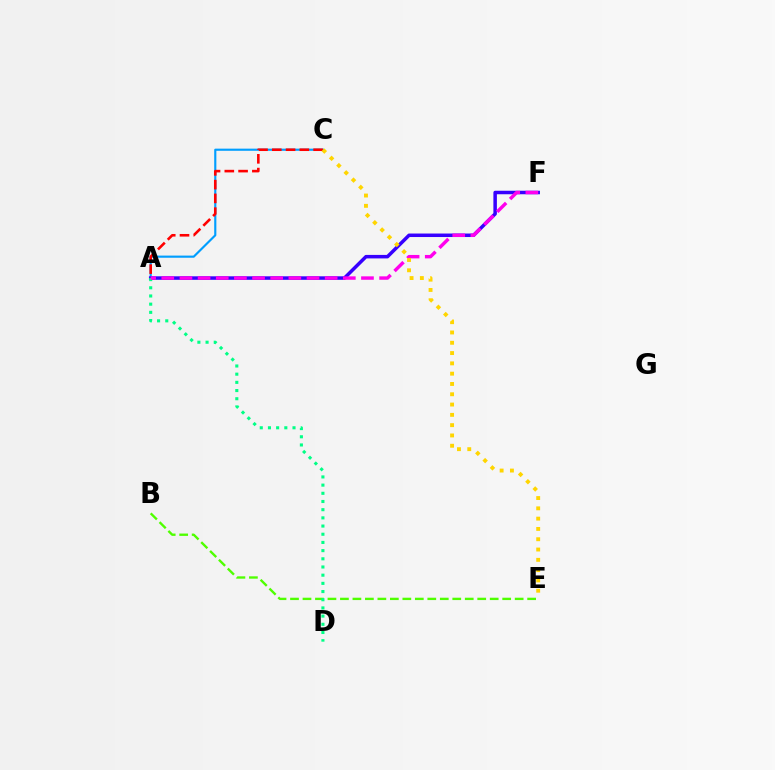{('B', 'E'): [{'color': '#4fff00', 'line_style': 'dashed', 'thickness': 1.7}], ('A', 'C'): [{'color': '#009eff', 'line_style': 'solid', 'thickness': 1.55}, {'color': '#ff0000', 'line_style': 'dashed', 'thickness': 1.87}], ('A', 'F'): [{'color': '#3700ff', 'line_style': 'solid', 'thickness': 2.52}, {'color': '#ff00ed', 'line_style': 'dashed', 'thickness': 2.47}], ('A', 'D'): [{'color': '#00ff86', 'line_style': 'dotted', 'thickness': 2.22}], ('C', 'E'): [{'color': '#ffd500', 'line_style': 'dotted', 'thickness': 2.8}]}